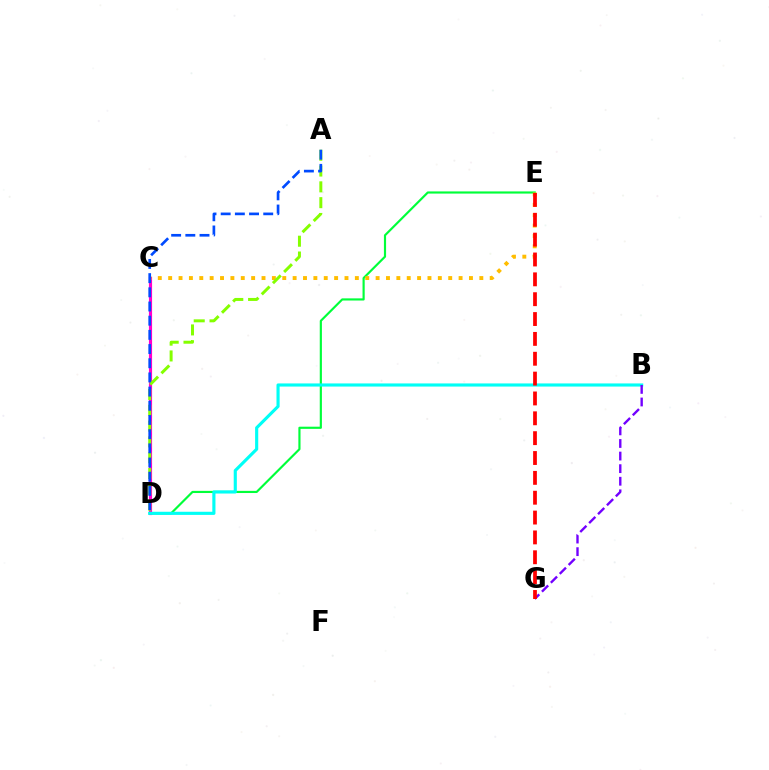{('D', 'E'): [{'color': '#00ff39', 'line_style': 'solid', 'thickness': 1.56}], ('C', 'D'): [{'color': '#ff00cf', 'line_style': 'solid', 'thickness': 2.27}], ('C', 'E'): [{'color': '#ffbd00', 'line_style': 'dotted', 'thickness': 2.82}], ('A', 'D'): [{'color': '#84ff00', 'line_style': 'dashed', 'thickness': 2.15}, {'color': '#004bff', 'line_style': 'dashed', 'thickness': 1.93}], ('B', 'D'): [{'color': '#00fff6', 'line_style': 'solid', 'thickness': 2.26}], ('B', 'G'): [{'color': '#7200ff', 'line_style': 'dashed', 'thickness': 1.71}], ('E', 'G'): [{'color': '#ff0000', 'line_style': 'dashed', 'thickness': 2.7}]}